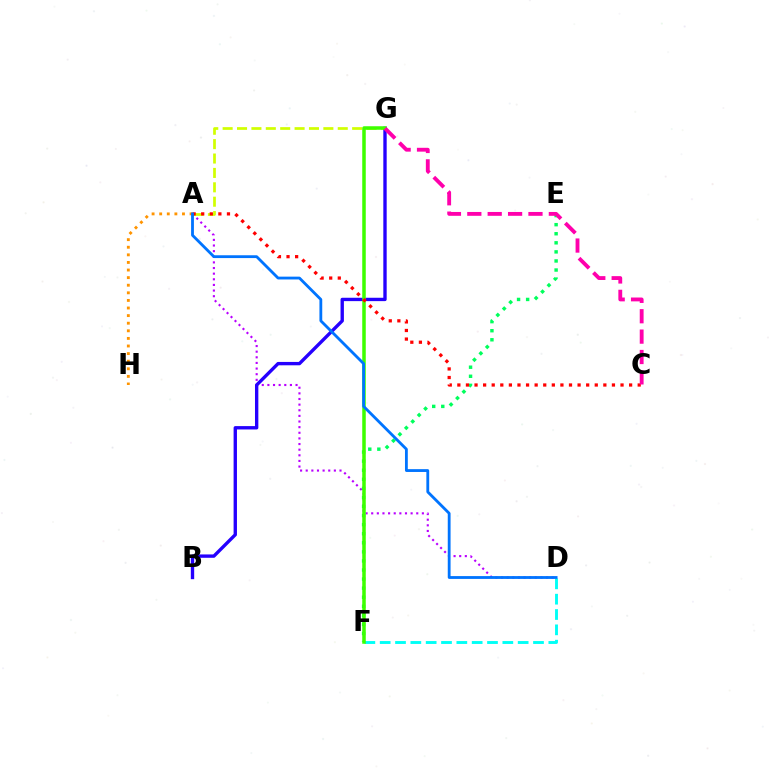{('D', 'F'): [{'color': '#00fff6', 'line_style': 'dashed', 'thickness': 2.08}], ('A', 'G'): [{'color': '#d1ff00', 'line_style': 'dashed', 'thickness': 1.95}], ('A', 'D'): [{'color': '#b900ff', 'line_style': 'dotted', 'thickness': 1.53}, {'color': '#0074ff', 'line_style': 'solid', 'thickness': 2.03}], ('B', 'G'): [{'color': '#2500ff', 'line_style': 'solid', 'thickness': 2.42}], ('E', 'F'): [{'color': '#00ff5c', 'line_style': 'dotted', 'thickness': 2.46}], ('A', 'H'): [{'color': '#ff9400', 'line_style': 'dotted', 'thickness': 2.06}], ('F', 'G'): [{'color': '#3dff00', 'line_style': 'solid', 'thickness': 2.53}], ('A', 'C'): [{'color': '#ff0000', 'line_style': 'dotted', 'thickness': 2.33}], ('C', 'G'): [{'color': '#ff00ac', 'line_style': 'dashed', 'thickness': 2.77}]}